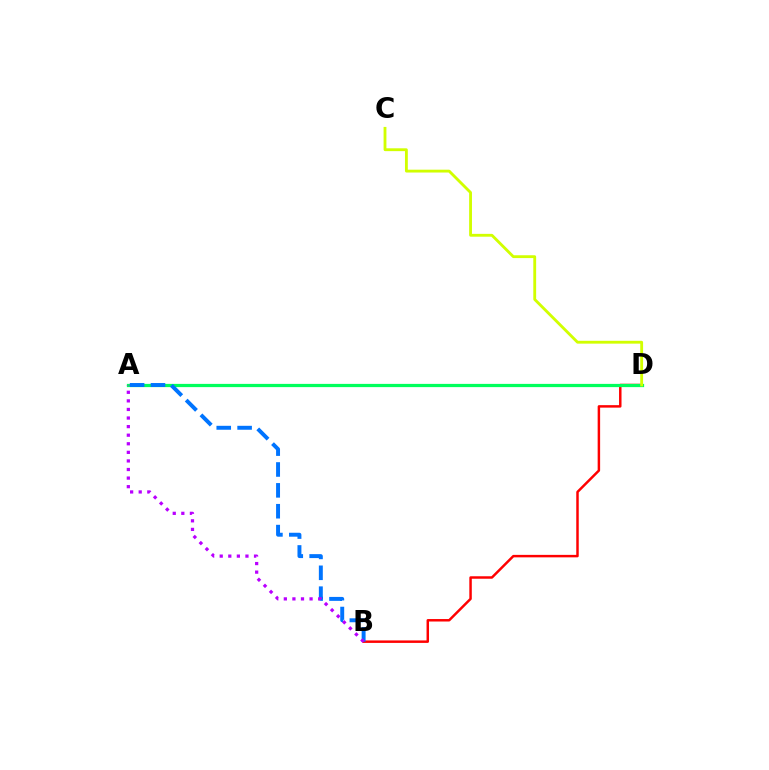{('B', 'D'): [{'color': '#ff0000', 'line_style': 'solid', 'thickness': 1.78}], ('A', 'D'): [{'color': '#00ff5c', 'line_style': 'solid', 'thickness': 2.33}], ('C', 'D'): [{'color': '#d1ff00', 'line_style': 'solid', 'thickness': 2.04}], ('A', 'B'): [{'color': '#0074ff', 'line_style': 'dashed', 'thickness': 2.84}, {'color': '#b900ff', 'line_style': 'dotted', 'thickness': 2.33}]}